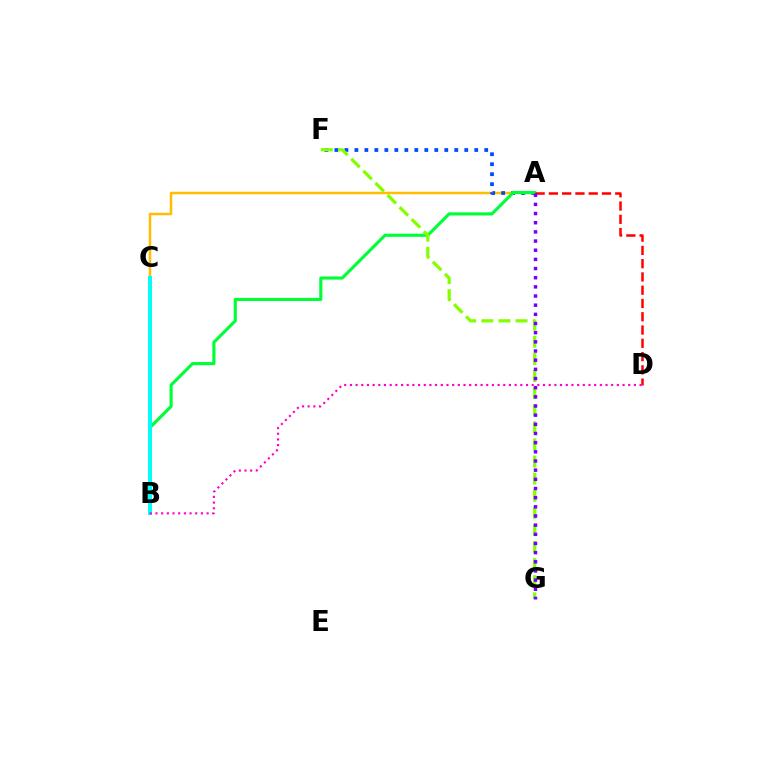{('A', 'C'): [{'color': '#ffbd00', 'line_style': 'solid', 'thickness': 1.8}], ('A', 'F'): [{'color': '#004bff', 'line_style': 'dotted', 'thickness': 2.71}], ('A', 'B'): [{'color': '#00ff39', 'line_style': 'solid', 'thickness': 2.25}], ('F', 'G'): [{'color': '#84ff00', 'line_style': 'dashed', 'thickness': 2.32}], ('B', 'C'): [{'color': '#00fff6', 'line_style': 'solid', 'thickness': 2.86}], ('A', 'D'): [{'color': '#ff0000', 'line_style': 'dashed', 'thickness': 1.8}], ('B', 'D'): [{'color': '#ff00cf', 'line_style': 'dotted', 'thickness': 1.54}], ('A', 'G'): [{'color': '#7200ff', 'line_style': 'dotted', 'thickness': 2.49}]}